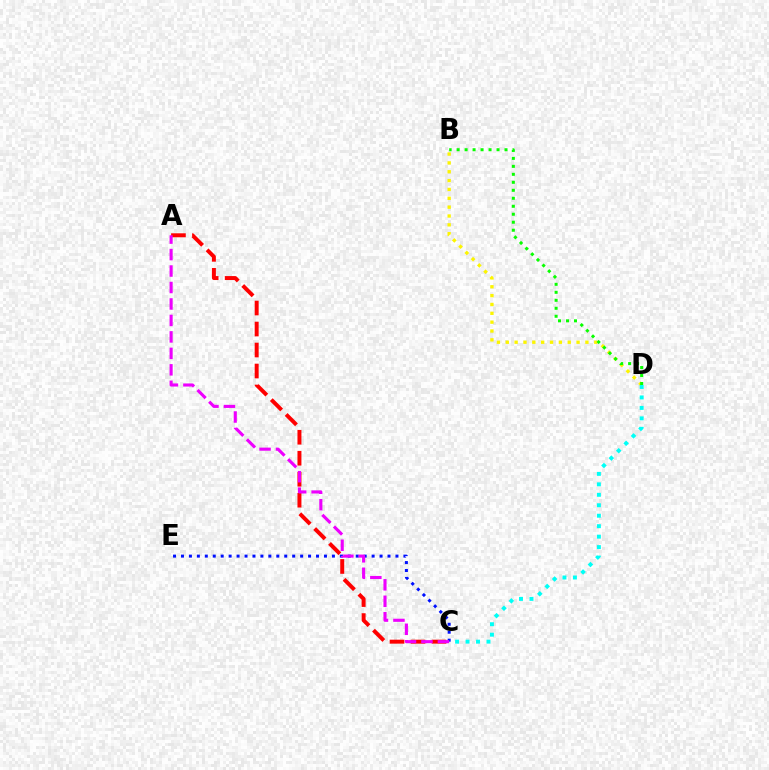{('A', 'C'): [{'color': '#ff0000', 'line_style': 'dashed', 'thickness': 2.85}, {'color': '#ee00ff', 'line_style': 'dashed', 'thickness': 2.24}], ('B', 'D'): [{'color': '#fcf500', 'line_style': 'dotted', 'thickness': 2.4}, {'color': '#08ff00', 'line_style': 'dotted', 'thickness': 2.17}], ('C', 'E'): [{'color': '#0010ff', 'line_style': 'dotted', 'thickness': 2.16}], ('C', 'D'): [{'color': '#00fff6', 'line_style': 'dotted', 'thickness': 2.84}]}